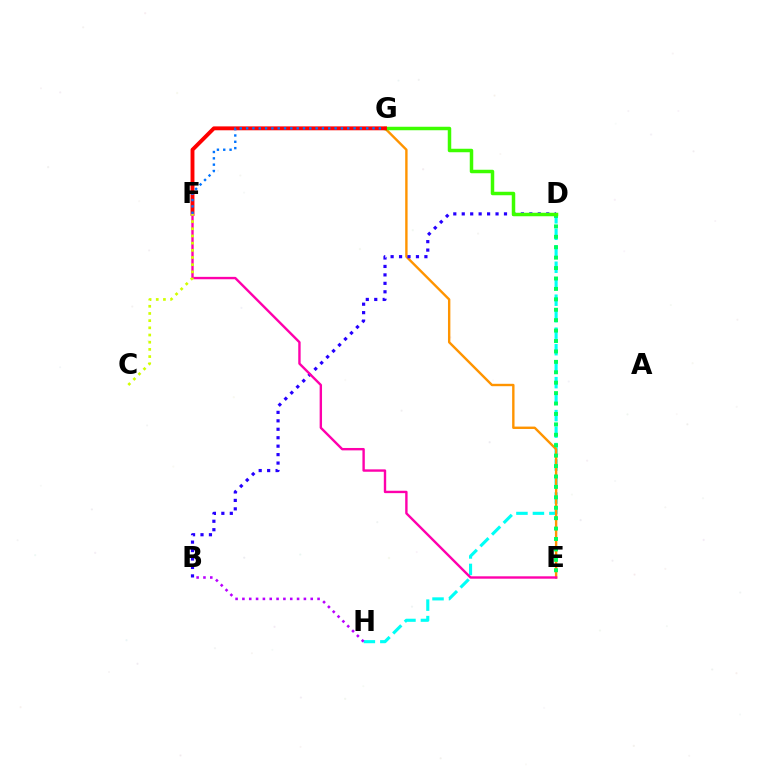{('D', 'H'): [{'color': '#00fff6', 'line_style': 'dashed', 'thickness': 2.24}], ('E', 'G'): [{'color': '#ff9400', 'line_style': 'solid', 'thickness': 1.72}], ('B', 'H'): [{'color': '#b900ff', 'line_style': 'dotted', 'thickness': 1.86}], ('B', 'D'): [{'color': '#2500ff', 'line_style': 'dotted', 'thickness': 2.3}], ('D', 'E'): [{'color': '#00ff5c', 'line_style': 'dotted', 'thickness': 2.83}], ('D', 'G'): [{'color': '#3dff00', 'line_style': 'solid', 'thickness': 2.51}], ('F', 'G'): [{'color': '#ff0000', 'line_style': 'solid', 'thickness': 2.8}, {'color': '#0074ff', 'line_style': 'dotted', 'thickness': 1.72}], ('E', 'F'): [{'color': '#ff00ac', 'line_style': 'solid', 'thickness': 1.72}], ('C', 'F'): [{'color': '#d1ff00', 'line_style': 'dotted', 'thickness': 1.95}]}